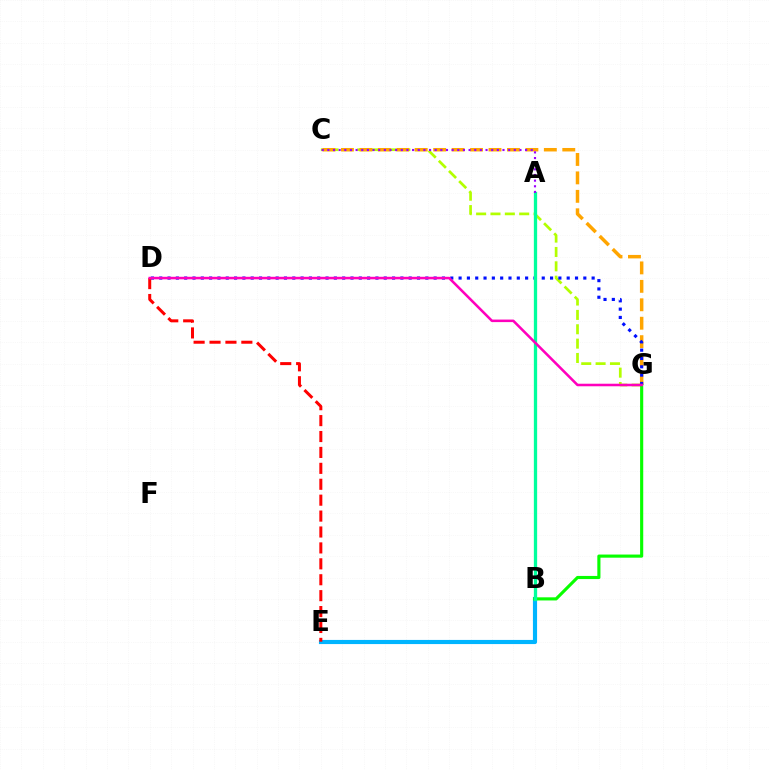{('C', 'G'): [{'color': '#b3ff00', 'line_style': 'dashed', 'thickness': 1.95}, {'color': '#ffa500', 'line_style': 'dashed', 'thickness': 2.51}], ('B', 'E'): [{'color': '#00b5ff', 'line_style': 'solid', 'thickness': 2.98}], ('B', 'G'): [{'color': '#08ff00', 'line_style': 'solid', 'thickness': 2.25}], ('D', 'G'): [{'color': '#0010ff', 'line_style': 'dotted', 'thickness': 2.26}, {'color': '#ff00bd', 'line_style': 'solid', 'thickness': 1.83}], ('D', 'E'): [{'color': '#ff0000', 'line_style': 'dashed', 'thickness': 2.16}], ('A', 'B'): [{'color': '#00ff9d', 'line_style': 'solid', 'thickness': 2.37}], ('A', 'C'): [{'color': '#9b00ff', 'line_style': 'dotted', 'thickness': 1.53}]}